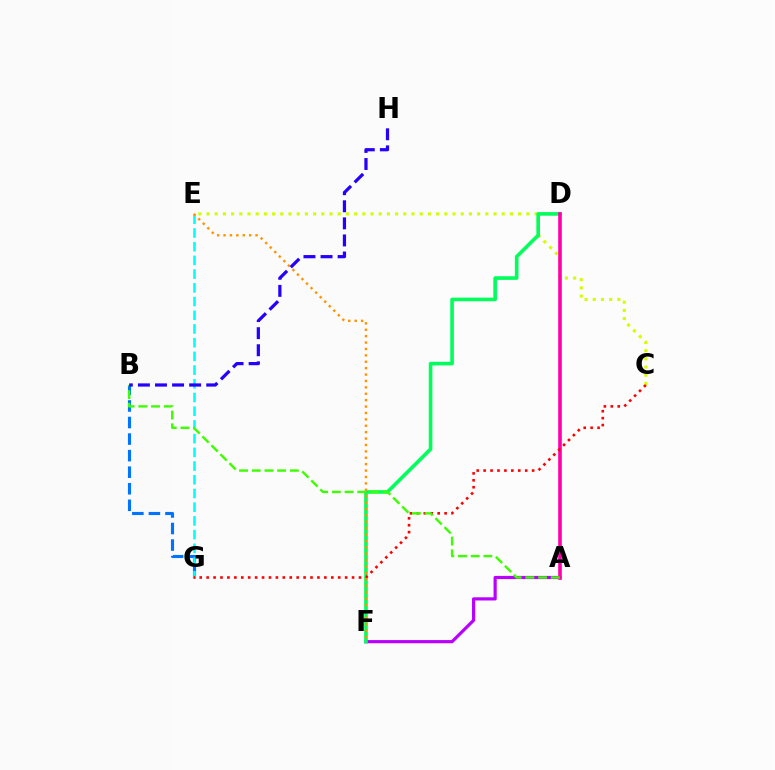{('B', 'G'): [{'color': '#0074ff', 'line_style': 'dashed', 'thickness': 2.25}], ('C', 'E'): [{'color': '#d1ff00', 'line_style': 'dotted', 'thickness': 2.23}], ('A', 'F'): [{'color': '#b900ff', 'line_style': 'solid', 'thickness': 2.29}], ('D', 'F'): [{'color': '#00ff5c', 'line_style': 'solid', 'thickness': 2.6}], ('A', 'D'): [{'color': '#ff00ac', 'line_style': 'solid', 'thickness': 2.6}], ('E', 'G'): [{'color': '#00fff6', 'line_style': 'dashed', 'thickness': 1.86}], ('C', 'G'): [{'color': '#ff0000', 'line_style': 'dotted', 'thickness': 1.88}], ('A', 'B'): [{'color': '#3dff00', 'line_style': 'dashed', 'thickness': 1.73}], ('E', 'F'): [{'color': '#ff9400', 'line_style': 'dotted', 'thickness': 1.74}], ('B', 'H'): [{'color': '#2500ff', 'line_style': 'dashed', 'thickness': 2.32}]}